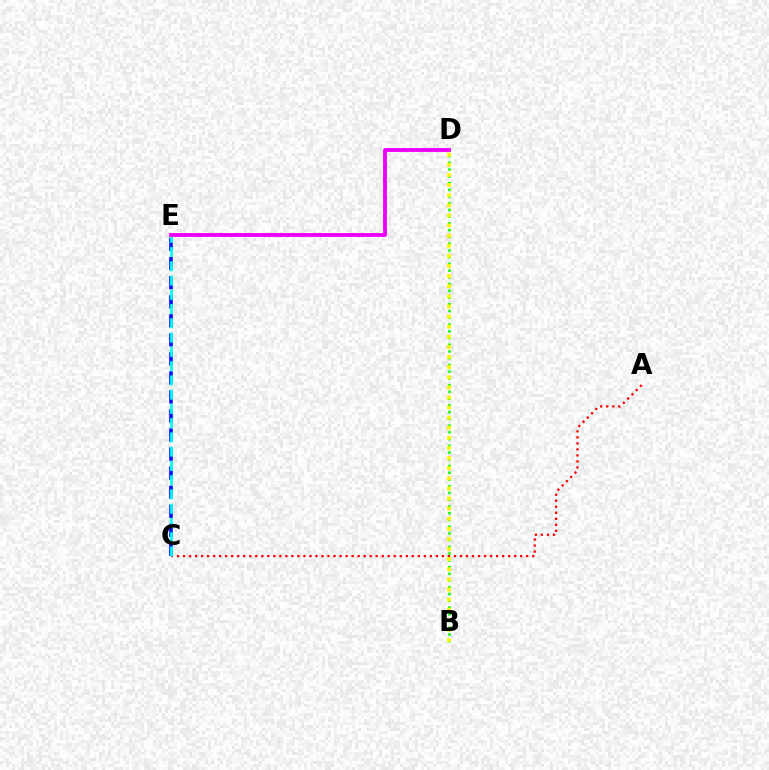{('A', 'C'): [{'color': '#ff0000', 'line_style': 'dotted', 'thickness': 1.64}], ('C', 'E'): [{'color': '#0010ff', 'line_style': 'dashed', 'thickness': 2.59}, {'color': '#00fff6', 'line_style': 'dashed', 'thickness': 1.94}], ('B', 'D'): [{'color': '#08ff00', 'line_style': 'dotted', 'thickness': 1.83}, {'color': '#fcf500', 'line_style': 'dotted', 'thickness': 2.75}], ('D', 'E'): [{'color': '#ee00ff', 'line_style': 'solid', 'thickness': 2.76}]}